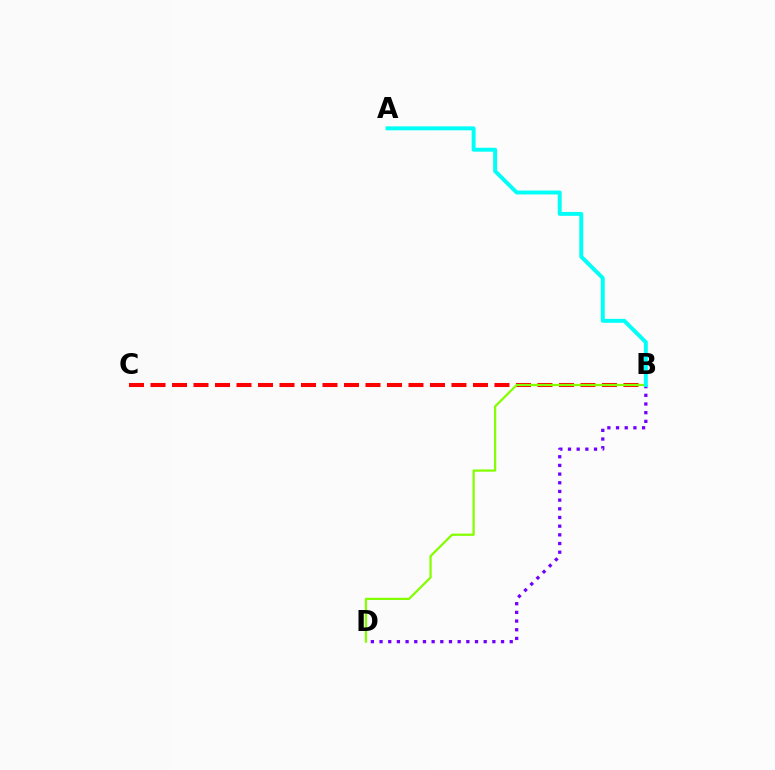{('B', 'C'): [{'color': '#ff0000', 'line_style': 'dashed', 'thickness': 2.92}], ('B', 'D'): [{'color': '#84ff00', 'line_style': 'solid', 'thickness': 1.62}, {'color': '#7200ff', 'line_style': 'dotted', 'thickness': 2.36}], ('A', 'B'): [{'color': '#00fff6', 'line_style': 'solid', 'thickness': 2.83}]}